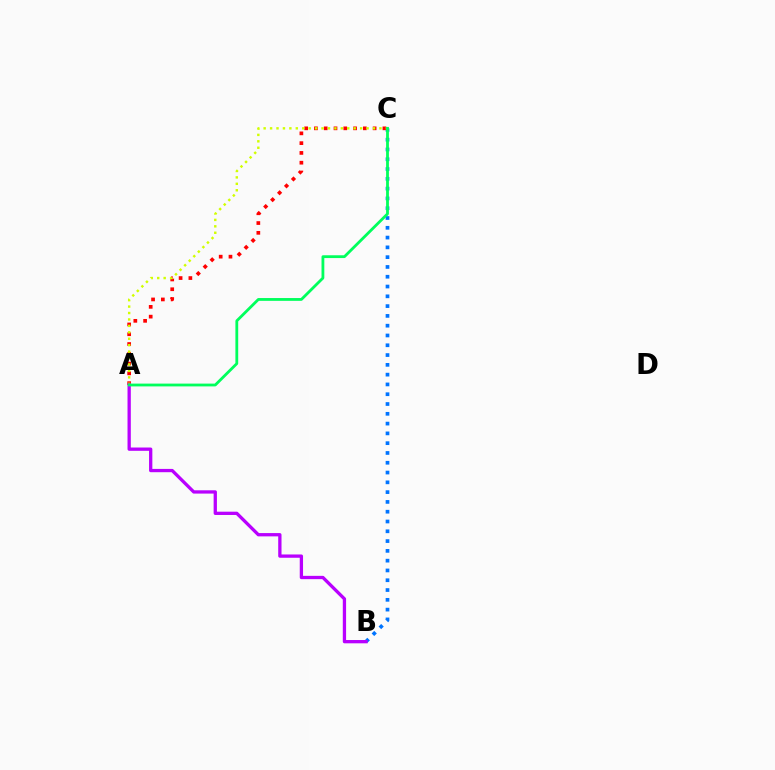{('B', 'C'): [{'color': '#0074ff', 'line_style': 'dotted', 'thickness': 2.66}], ('A', 'C'): [{'color': '#ff0000', 'line_style': 'dotted', 'thickness': 2.66}, {'color': '#d1ff00', 'line_style': 'dotted', 'thickness': 1.75}, {'color': '#00ff5c', 'line_style': 'solid', 'thickness': 2.02}], ('A', 'B'): [{'color': '#b900ff', 'line_style': 'solid', 'thickness': 2.37}]}